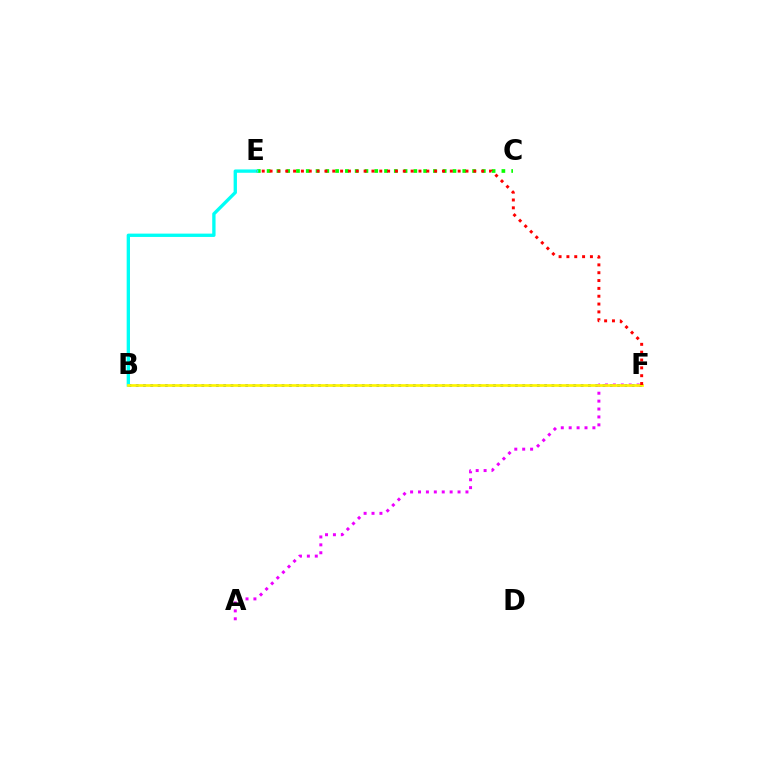{('C', 'E'): [{'color': '#08ff00', 'line_style': 'dotted', 'thickness': 2.66}], ('B', 'F'): [{'color': '#0010ff', 'line_style': 'dotted', 'thickness': 1.98}, {'color': '#fcf500', 'line_style': 'solid', 'thickness': 1.94}], ('B', 'E'): [{'color': '#00fff6', 'line_style': 'solid', 'thickness': 2.4}], ('A', 'F'): [{'color': '#ee00ff', 'line_style': 'dotted', 'thickness': 2.15}], ('E', 'F'): [{'color': '#ff0000', 'line_style': 'dotted', 'thickness': 2.13}]}